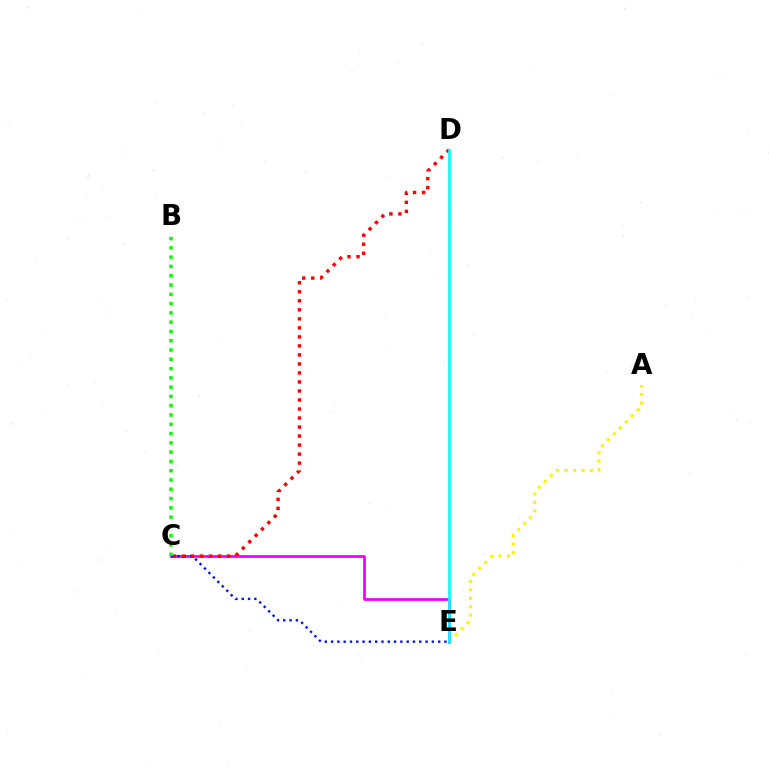{('A', 'E'): [{'color': '#fcf500', 'line_style': 'dotted', 'thickness': 2.29}], ('C', 'E'): [{'color': '#ee00ff', 'line_style': 'solid', 'thickness': 1.97}, {'color': '#0010ff', 'line_style': 'dotted', 'thickness': 1.71}], ('C', 'D'): [{'color': '#ff0000', 'line_style': 'dotted', 'thickness': 2.45}], ('D', 'E'): [{'color': '#00fff6', 'line_style': 'solid', 'thickness': 1.93}], ('B', 'C'): [{'color': '#08ff00', 'line_style': 'dotted', 'thickness': 2.52}]}